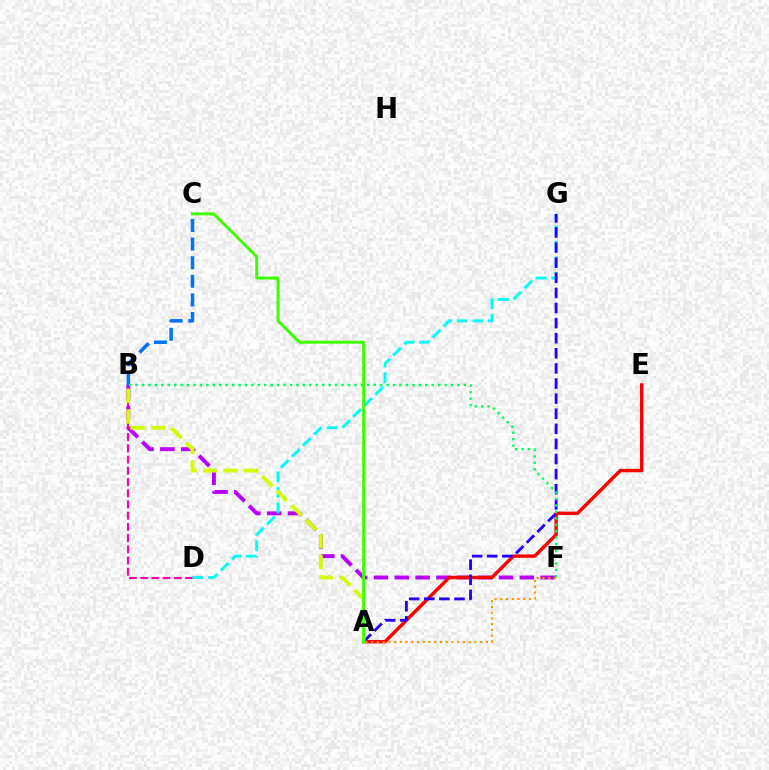{('B', 'F'): [{'color': '#b900ff', 'line_style': 'dashed', 'thickness': 2.83}, {'color': '#00ff5c', 'line_style': 'dotted', 'thickness': 1.75}], ('A', 'E'): [{'color': '#ff0000', 'line_style': 'solid', 'thickness': 2.46}], ('A', 'F'): [{'color': '#ff9400', 'line_style': 'dotted', 'thickness': 1.56}], ('B', 'D'): [{'color': '#ff00ac', 'line_style': 'dashed', 'thickness': 1.52}], ('D', 'G'): [{'color': '#00fff6', 'line_style': 'dashed', 'thickness': 2.12}], ('A', 'G'): [{'color': '#2500ff', 'line_style': 'dashed', 'thickness': 2.05}], ('A', 'B'): [{'color': '#d1ff00', 'line_style': 'dashed', 'thickness': 2.79}], ('B', 'C'): [{'color': '#0074ff', 'line_style': 'dashed', 'thickness': 2.53}], ('A', 'C'): [{'color': '#3dff00', 'line_style': 'solid', 'thickness': 2.13}]}